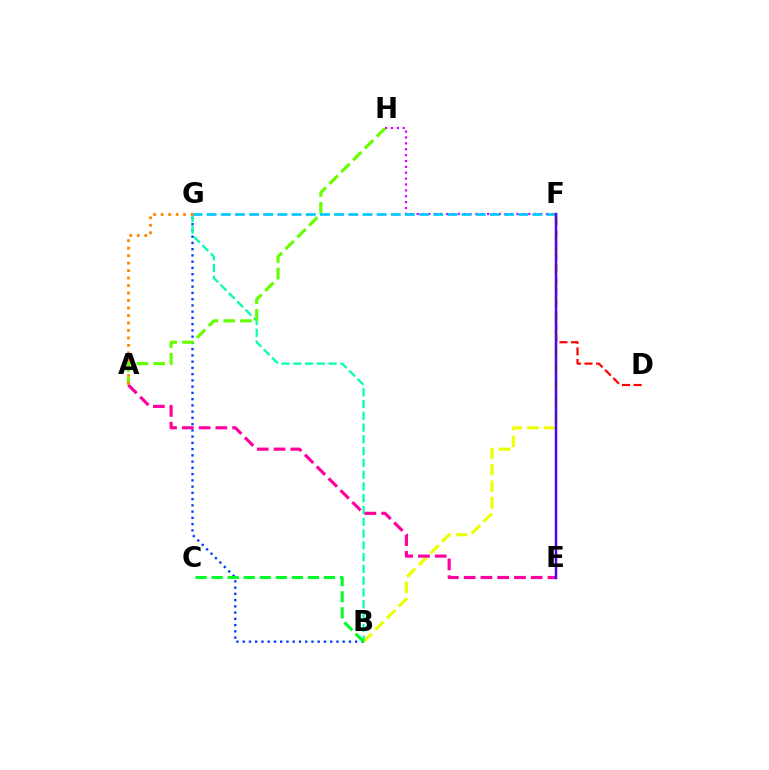{('B', 'F'): [{'color': '#eeff00', 'line_style': 'dashed', 'thickness': 2.25}], ('D', 'F'): [{'color': '#ff0000', 'line_style': 'dashed', 'thickness': 1.58}], ('F', 'H'): [{'color': '#d600ff', 'line_style': 'dotted', 'thickness': 1.6}], ('B', 'G'): [{'color': '#003fff', 'line_style': 'dotted', 'thickness': 1.7}, {'color': '#00ffaf', 'line_style': 'dashed', 'thickness': 1.6}], ('A', 'H'): [{'color': '#66ff00', 'line_style': 'dashed', 'thickness': 2.27}], ('B', 'C'): [{'color': '#00ff27', 'line_style': 'dashed', 'thickness': 2.18}], ('A', 'E'): [{'color': '#ff00a0', 'line_style': 'dashed', 'thickness': 2.28}], ('A', 'G'): [{'color': '#ff8800', 'line_style': 'dotted', 'thickness': 2.03}], ('F', 'G'): [{'color': '#00c7ff', 'line_style': 'dashed', 'thickness': 1.92}], ('E', 'F'): [{'color': '#4f00ff', 'line_style': 'solid', 'thickness': 1.79}]}